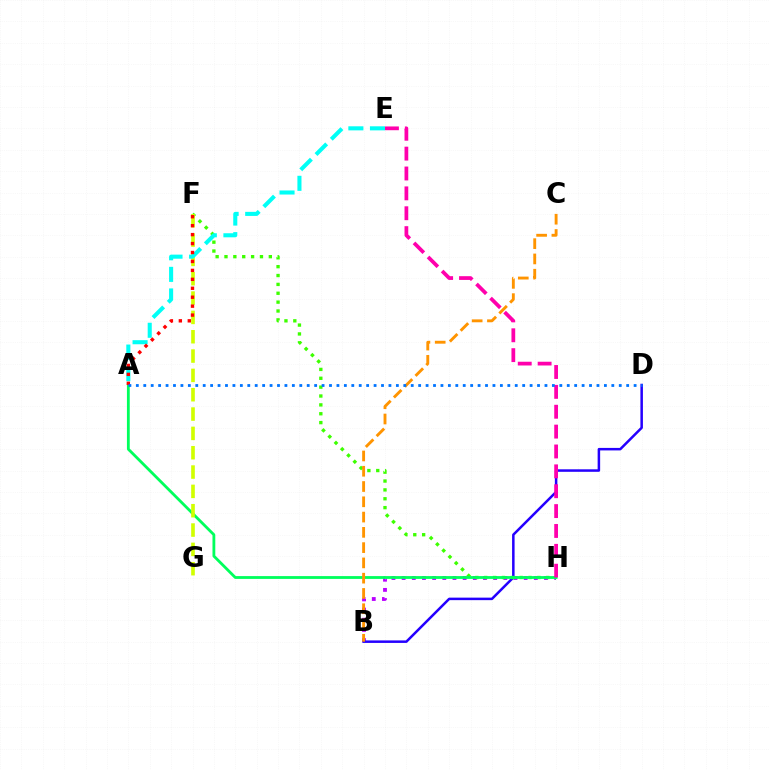{('B', 'H'): [{'color': '#b900ff', 'line_style': 'dotted', 'thickness': 2.76}], ('B', 'D'): [{'color': '#2500ff', 'line_style': 'solid', 'thickness': 1.81}], ('F', 'H'): [{'color': '#3dff00', 'line_style': 'dotted', 'thickness': 2.41}], ('A', 'H'): [{'color': '#00ff5c', 'line_style': 'solid', 'thickness': 2.02}], ('F', 'G'): [{'color': '#d1ff00', 'line_style': 'dashed', 'thickness': 2.63}], ('A', 'E'): [{'color': '#00fff6', 'line_style': 'dashed', 'thickness': 2.93}], ('A', 'F'): [{'color': '#ff0000', 'line_style': 'dotted', 'thickness': 2.43}], ('B', 'C'): [{'color': '#ff9400', 'line_style': 'dashed', 'thickness': 2.08}], ('E', 'H'): [{'color': '#ff00ac', 'line_style': 'dashed', 'thickness': 2.7}], ('A', 'D'): [{'color': '#0074ff', 'line_style': 'dotted', 'thickness': 2.02}]}